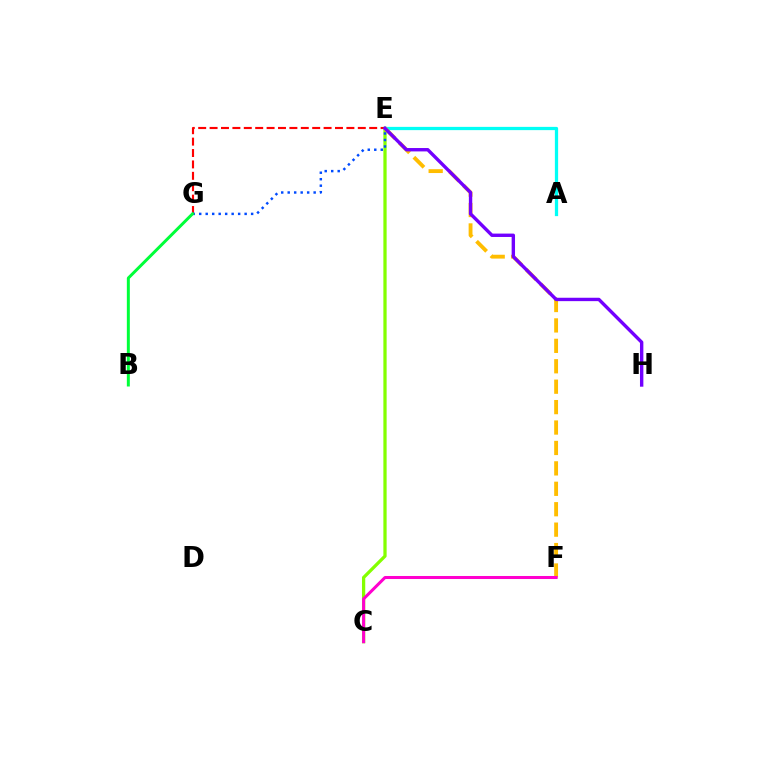{('C', 'E'): [{'color': '#84ff00', 'line_style': 'solid', 'thickness': 2.35}], ('A', 'E'): [{'color': '#00fff6', 'line_style': 'solid', 'thickness': 2.35}], ('E', 'F'): [{'color': '#ffbd00', 'line_style': 'dashed', 'thickness': 2.77}], ('E', 'G'): [{'color': '#ff0000', 'line_style': 'dashed', 'thickness': 1.55}, {'color': '#004bff', 'line_style': 'dotted', 'thickness': 1.76}], ('E', 'H'): [{'color': '#7200ff', 'line_style': 'solid', 'thickness': 2.44}], ('C', 'F'): [{'color': '#ff00cf', 'line_style': 'solid', 'thickness': 2.18}], ('B', 'G'): [{'color': '#00ff39', 'line_style': 'solid', 'thickness': 2.15}]}